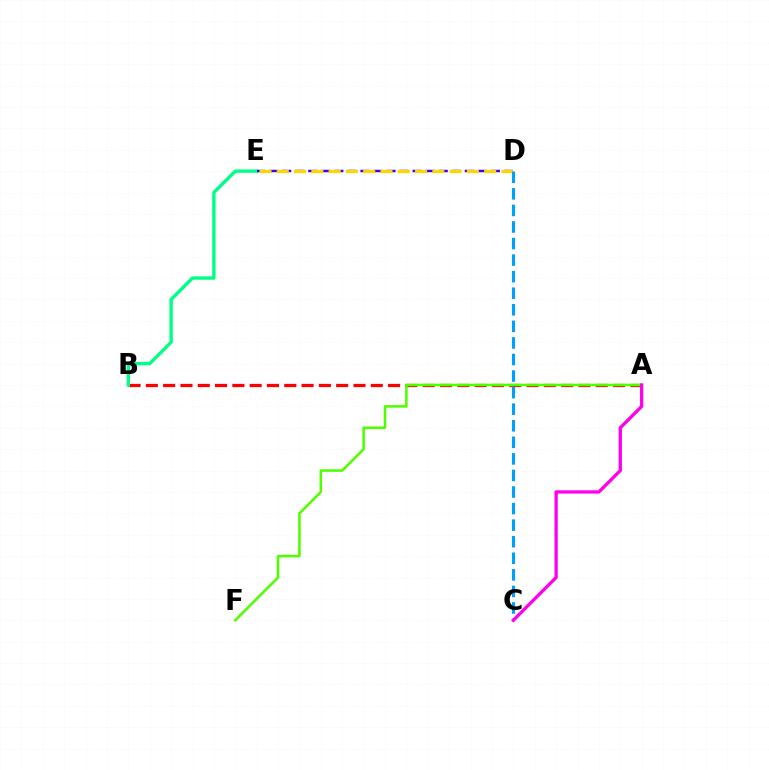{('A', 'B'): [{'color': '#ff0000', 'line_style': 'dashed', 'thickness': 2.35}], ('B', 'E'): [{'color': '#00ff86', 'line_style': 'solid', 'thickness': 2.42}], ('D', 'E'): [{'color': '#3700ff', 'line_style': 'dashed', 'thickness': 1.77}, {'color': '#ffd500', 'line_style': 'dashed', 'thickness': 2.35}], ('A', 'F'): [{'color': '#4fff00', 'line_style': 'solid', 'thickness': 1.83}], ('C', 'D'): [{'color': '#009eff', 'line_style': 'dashed', 'thickness': 2.25}], ('A', 'C'): [{'color': '#ff00ed', 'line_style': 'solid', 'thickness': 2.37}]}